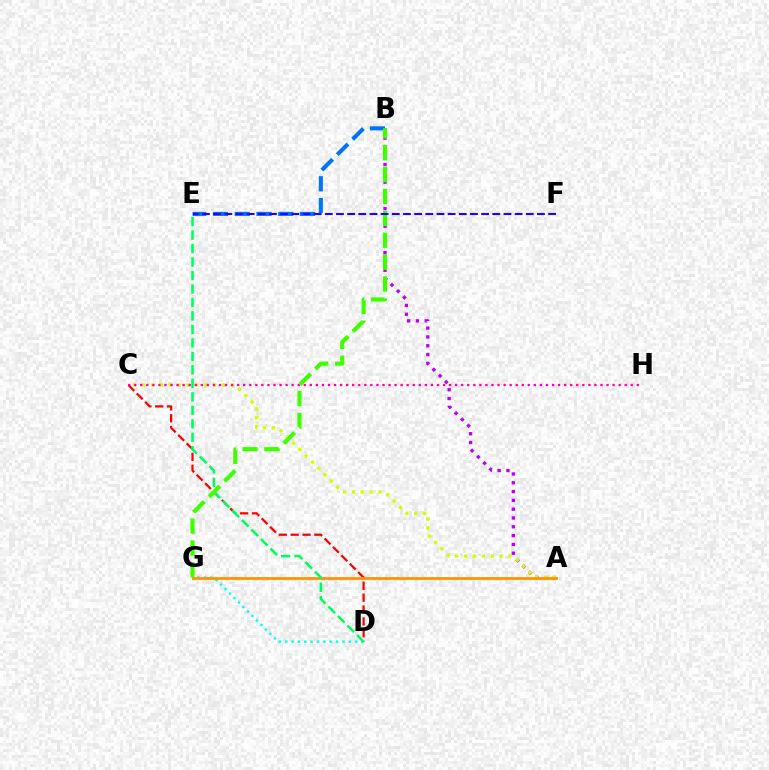{('C', 'D'): [{'color': '#ff0000', 'line_style': 'dashed', 'thickness': 1.61}], ('D', 'G'): [{'color': '#00fff6', 'line_style': 'dotted', 'thickness': 1.72}], ('A', 'B'): [{'color': '#b900ff', 'line_style': 'dotted', 'thickness': 2.39}], ('A', 'C'): [{'color': '#d1ff00', 'line_style': 'dotted', 'thickness': 2.42}], ('C', 'H'): [{'color': '#ff00ac', 'line_style': 'dotted', 'thickness': 1.65}], ('A', 'G'): [{'color': '#ff9400', 'line_style': 'solid', 'thickness': 2.01}], ('D', 'E'): [{'color': '#00ff5c', 'line_style': 'dashed', 'thickness': 1.83}], ('B', 'E'): [{'color': '#0074ff', 'line_style': 'dashed', 'thickness': 2.95}], ('B', 'G'): [{'color': '#3dff00', 'line_style': 'dashed', 'thickness': 2.97}], ('E', 'F'): [{'color': '#2500ff', 'line_style': 'dashed', 'thickness': 1.52}]}